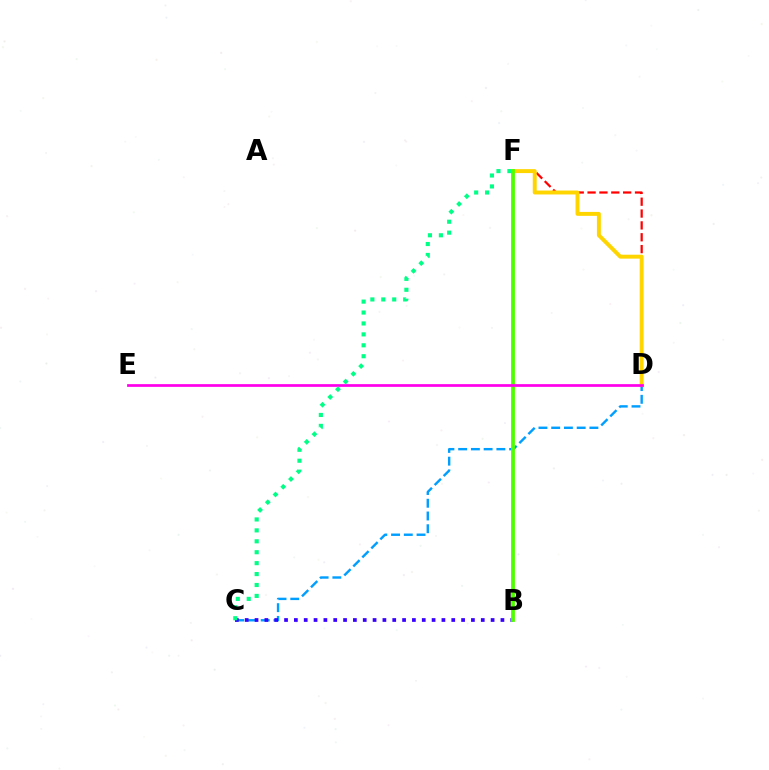{('C', 'D'): [{'color': '#009eff', 'line_style': 'dashed', 'thickness': 1.73}], ('B', 'C'): [{'color': '#3700ff', 'line_style': 'dotted', 'thickness': 2.67}], ('D', 'F'): [{'color': '#ff0000', 'line_style': 'dashed', 'thickness': 1.61}, {'color': '#ffd500', 'line_style': 'solid', 'thickness': 2.83}], ('B', 'F'): [{'color': '#4fff00', 'line_style': 'solid', 'thickness': 2.73}], ('D', 'E'): [{'color': '#ff00ed', 'line_style': 'solid', 'thickness': 1.96}], ('C', 'F'): [{'color': '#00ff86', 'line_style': 'dotted', 'thickness': 2.97}]}